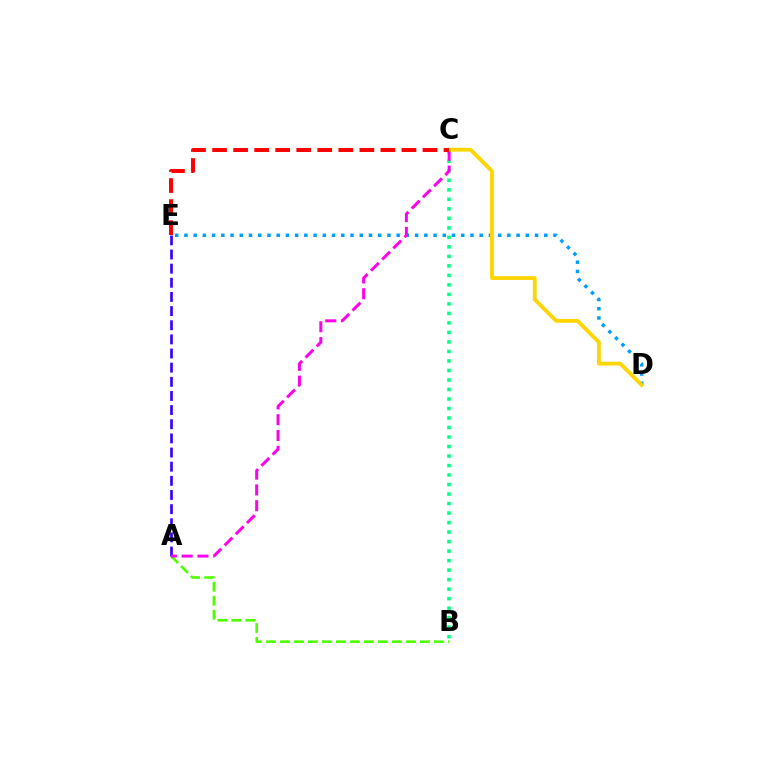{('D', 'E'): [{'color': '#009eff', 'line_style': 'dotted', 'thickness': 2.51}], ('A', 'B'): [{'color': '#4fff00', 'line_style': 'dashed', 'thickness': 1.9}], ('B', 'C'): [{'color': '#00ff86', 'line_style': 'dotted', 'thickness': 2.58}], ('A', 'E'): [{'color': '#3700ff', 'line_style': 'dashed', 'thickness': 1.92}], ('A', 'C'): [{'color': '#ff00ed', 'line_style': 'dashed', 'thickness': 2.15}], ('C', 'D'): [{'color': '#ffd500', 'line_style': 'solid', 'thickness': 2.74}], ('C', 'E'): [{'color': '#ff0000', 'line_style': 'dashed', 'thickness': 2.86}]}